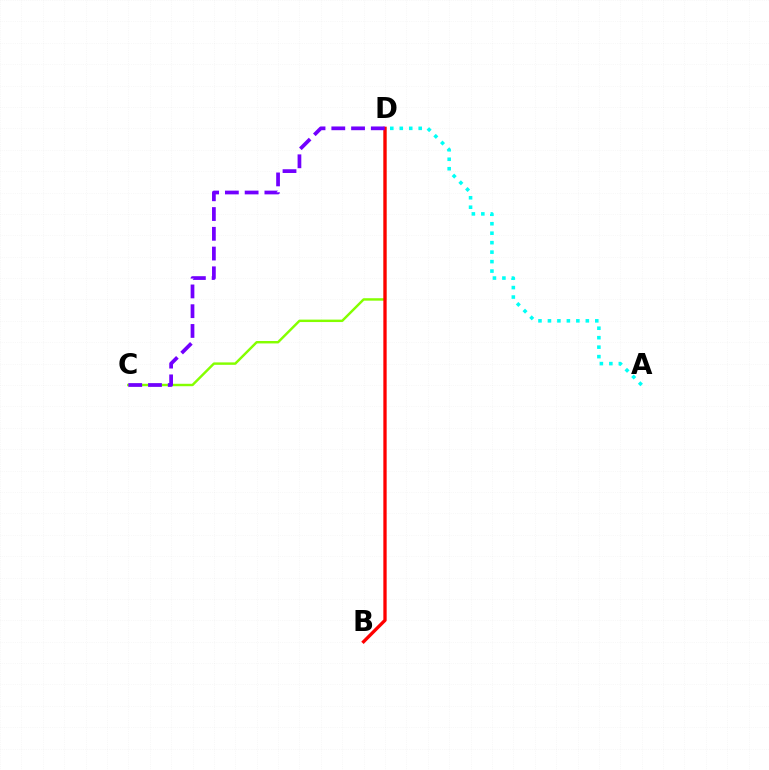{('C', 'D'): [{'color': '#84ff00', 'line_style': 'solid', 'thickness': 1.75}, {'color': '#7200ff', 'line_style': 'dashed', 'thickness': 2.68}], ('B', 'D'): [{'color': '#ff0000', 'line_style': 'solid', 'thickness': 2.39}], ('A', 'D'): [{'color': '#00fff6', 'line_style': 'dotted', 'thickness': 2.57}]}